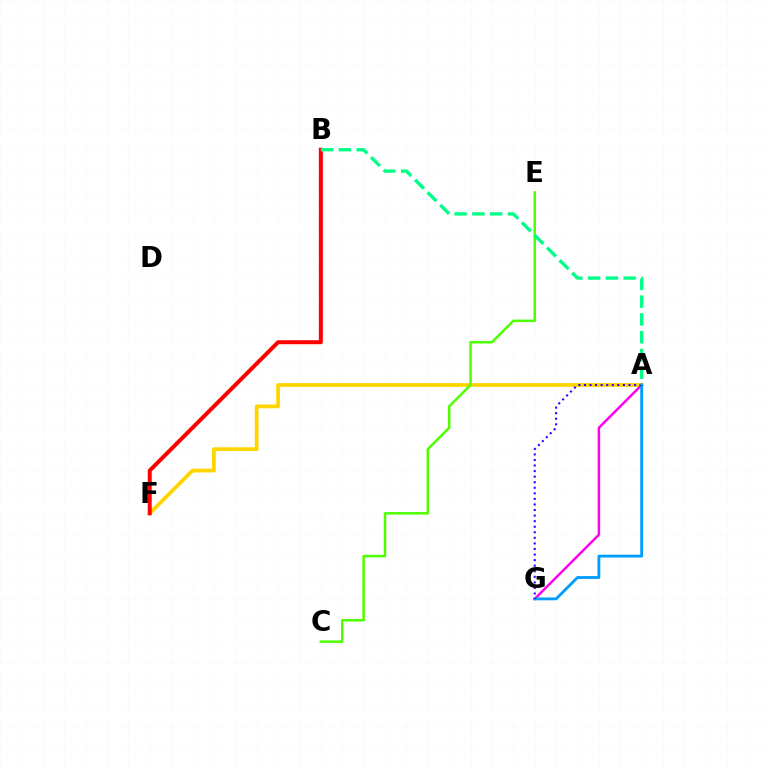{('A', 'F'): [{'color': '#ffd500', 'line_style': 'solid', 'thickness': 2.72}], ('B', 'F'): [{'color': '#ff0000', 'line_style': 'solid', 'thickness': 2.86}], ('A', 'G'): [{'color': '#ff00ed', 'line_style': 'solid', 'thickness': 1.78}, {'color': '#009eff', 'line_style': 'solid', 'thickness': 2.05}, {'color': '#3700ff', 'line_style': 'dotted', 'thickness': 1.51}], ('C', 'E'): [{'color': '#4fff00', 'line_style': 'solid', 'thickness': 1.81}], ('A', 'B'): [{'color': '#00ff86', 'line_style': 'dashed', 'thickness': 2.42}]}